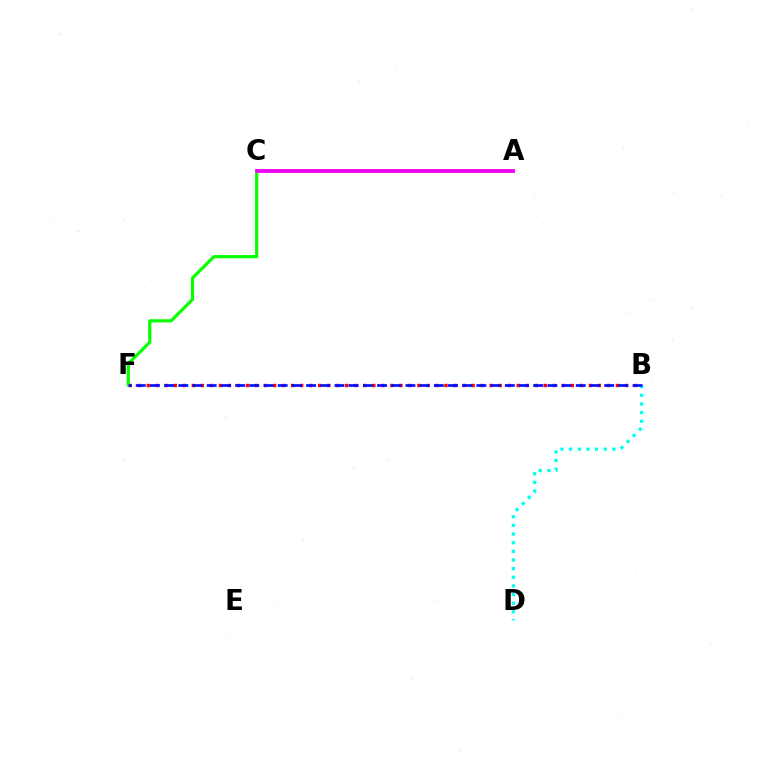{('B', 'F'): [{'color': '#ff0000', 'line_style': 'dotted', 'thickness': 2.45}, {'color': '#0010ff', 'line_style': 'dashed', 'thickness': 1.93}], ('C', 'F'): [{'color': '#08ff00', 'line_style': 'solid', 'thickness': 2.3}], ('A', 'C'): [{'color': '#fcf500', 'line_style': 'solid', 'thickness': 2.58}, {'color': '#ee00ff', 'line_style': 'solid', 'thickness': 2.74}], ('B', 'D'): [{'color': '#00fff6', 'line_style': 'dotted', 'thickness': 2.35}]}